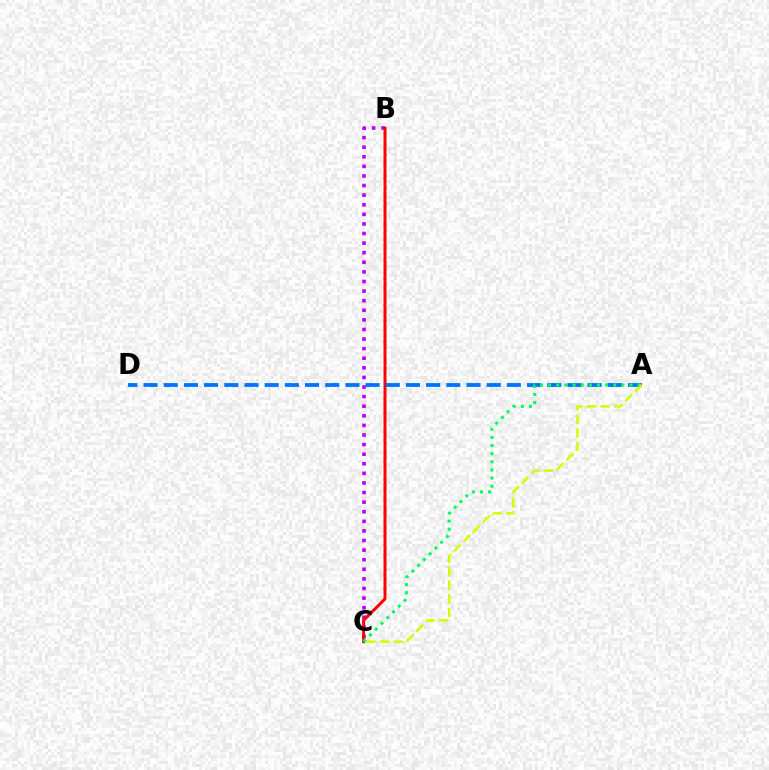{('B', 'C'): [{'color': '#b900ff', 'line_style': 'dotted', 'thickness': 2.61}, {'color': '#ff0000', 'line_style': 'solid', 'thickness': 2.15}], ('A', 'D'): [{'color': '#0074ff', 'line_style': 'dashed', 'thickness': 2.74}], ('A', 'C'): [{'color': '#00ff5c', 'line_style': 'dotted', 'thickness': 2.21}, {'color': '#d1ff00', 'line_style': 'dashed', 'thickness': 1.84}]}